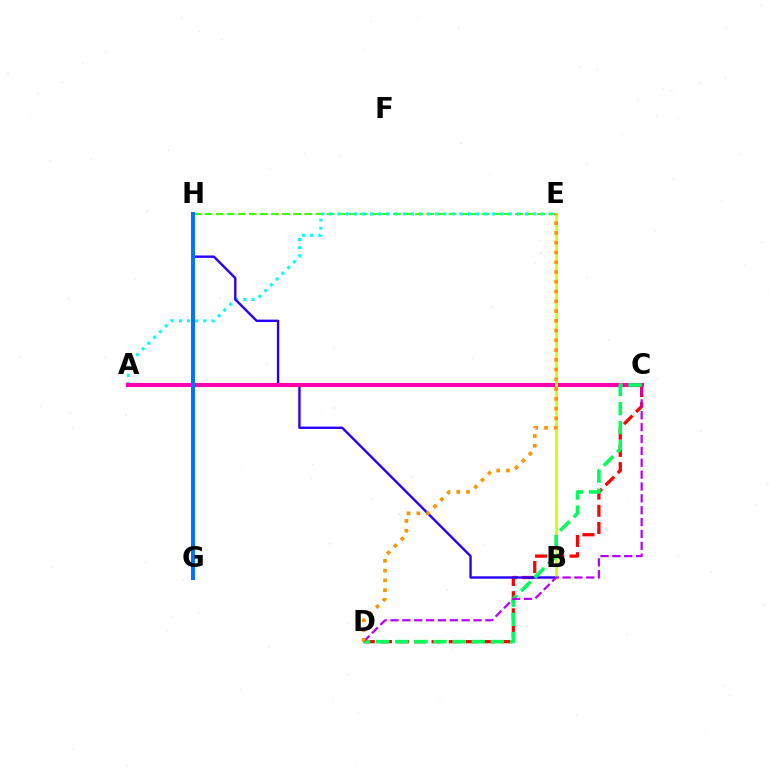{('E', 'H'): [{'color': '#3dff00', 'line_style': 'dashed', 'thickness': 1.51}], ('A', 'E'): [{'color': '#00fff6', 'line_style': 'dotted', 'thickness': 2.21}], ('C', 'D'): [{'color': '#ff0000', 'line_style': 'dashed', 'thickness': 2.34}, {'color': '#00ff5c', 'line_style': 'dashed', 'thickness': 2.6}, {'color': '#b900ff', 'line_style': 'dashed', 'thickness': 1.61}], ('B', 'H'): [{'color': '#2500ff', 'line_style': 'solid', 'thickness': 1.72}], ('A', 'C'): [{'color': '#ff00ac', 'line_style': 'solid', 'thickness': 2.96}], ('B', 'E'): [{'color': '#d1ff00', 'line_style': 'solid', 'thickness': 2.06}], ('G', 'H'): [{'color': '#0074ff', 'line_style': 'solid', 'thickness': 2.86}], ('D', 'E'): [{'color': '#ff9400', 'line_style': 'dotted', 'thickness': 2.65}]}